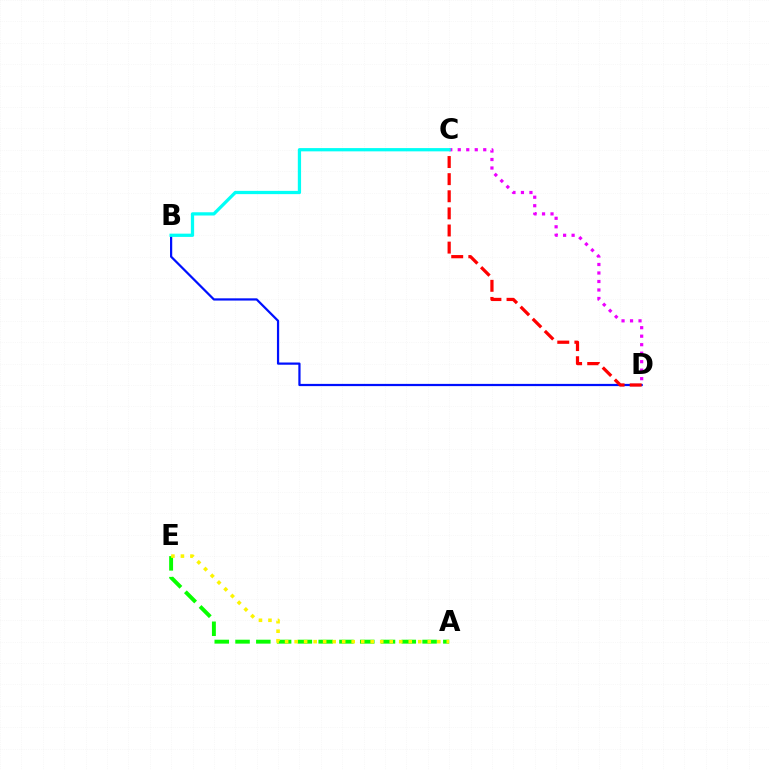{('B', 'D'): [{'color': '#0010ff', 'line_style': 'solid', 'thickness': 1.6}], ('A', 'E'): [{'color': '#08ff00', 'line_style': 'dashed', 'thickness': 2.82}, {'color': '#fcf500', 'line_style': 'dotted', 'thickness': 2.58}], ('C', 'D'): [{'color': '#ee00ff', 'line_style': 'dotted', 'thickness': 2.31}, {'color': '#ff0000', 'line_style': 'dashed', 'thickness': 2.32}], ('B', 'C'): [{'color': '#00fff6', 'line_style': 'solid', 'thickness': 2.34}]}